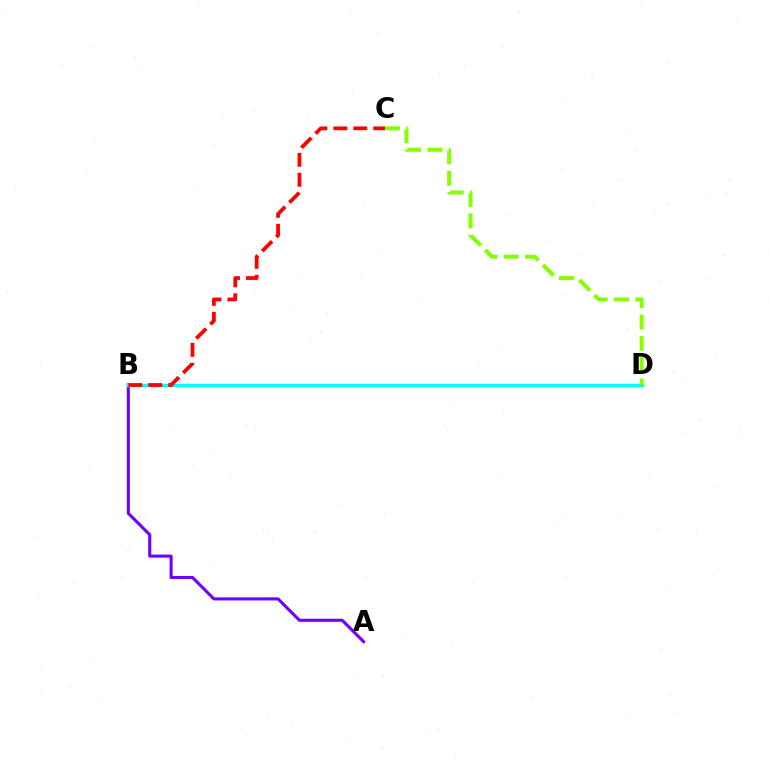{('A', 'B'): [{'color': '#7200ff', 'line_style': 'solid', 'thickness': 2.23}], ('B', 'D'): [{'color': '#00fff6', 'line_style': 'solid', 'thickness': 2.49}], ('B', 'C'): [{'color': '#ff0000', 'line_style': 'dashed', 'thickness': 2.71}], ('C', 'D'): [{'color': '#84ff00', 'line_style': 'dashed', 'thickness': 2.9}]}